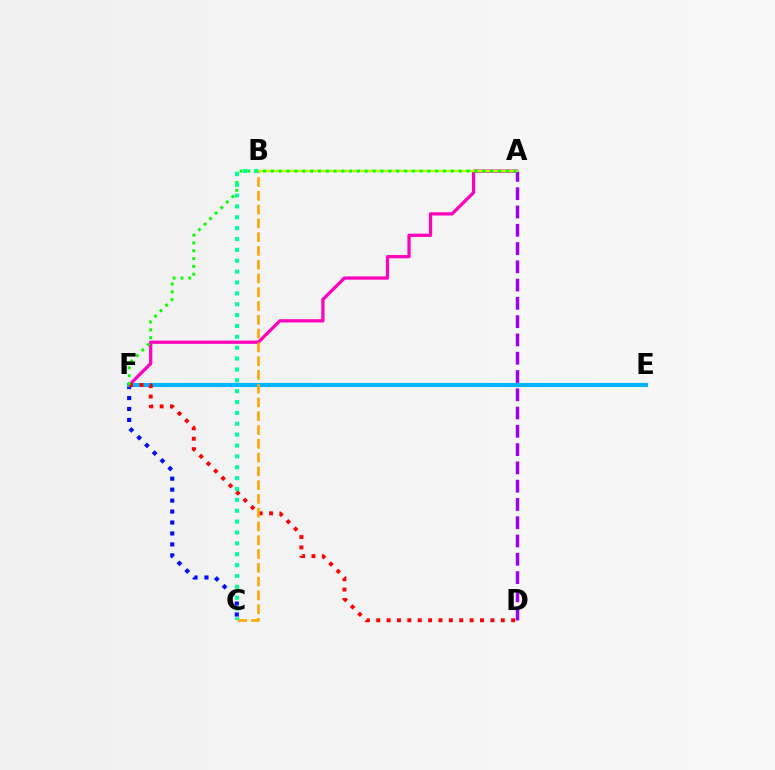{('A', 'F'): [{'color': '#ff00bd', 'line_style': 'solid', 'thickness': 2.34}, {'color': '#08ff00', 'line_style': 'dotted', 'thickness': 2.13}], ('C', 'F'): [{'color': '#0010ff', 'line_style': 'dotted', 'thickness': 2.98}], ('E', 'F'): [{'color': '#00b5ff', 'line_style': 'solid', 'thickness': 2.94}], ('D', 'F'): [{'color': '#ff0000', 'line_style': 'dotted', 'thickness': 2.82}], ('A', 'D'): [{'color': '#9b00ff', 'line_style': 'dashed', 'thickness': 2.48}], ('A', 'B'): [{'color': '#b3ff00', 'line_style': 'solid', 'thickness': 1.69}], ('B', 'C'): [{'color': '#ffa500', 'line_style': 'dashed', 'thickness': 1.87}, {'color': '#00ff9d', 'line_style': 'dotted', 'thickness': 2.95}]}